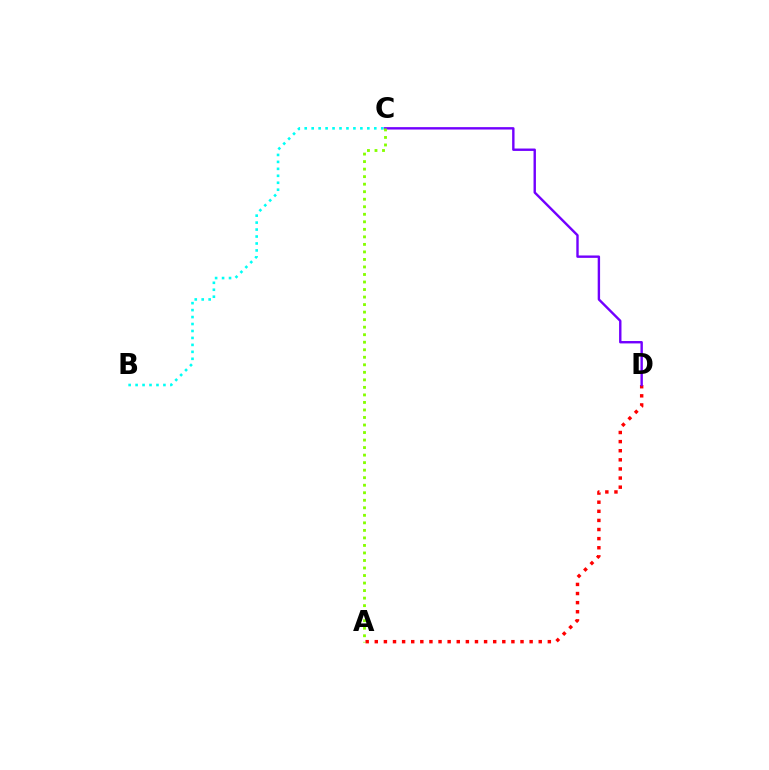{('B', 'C'): [{'color': '#00fff6', 'line_style': 'dotted', 'thickness': 1.89}], ('A', 'D'): [{'color': '#ff0000', 'line_style': 'dotted', 'thickness': 2.47}], ('C', 'D'): [{'color': '#7200ff', 'line_style': 'solid', 'thickness': 1.73}], ('A', 'C'): [{'color': '#84ff00', 'line_style': 'dotted', 'thickness': 2.04}]}